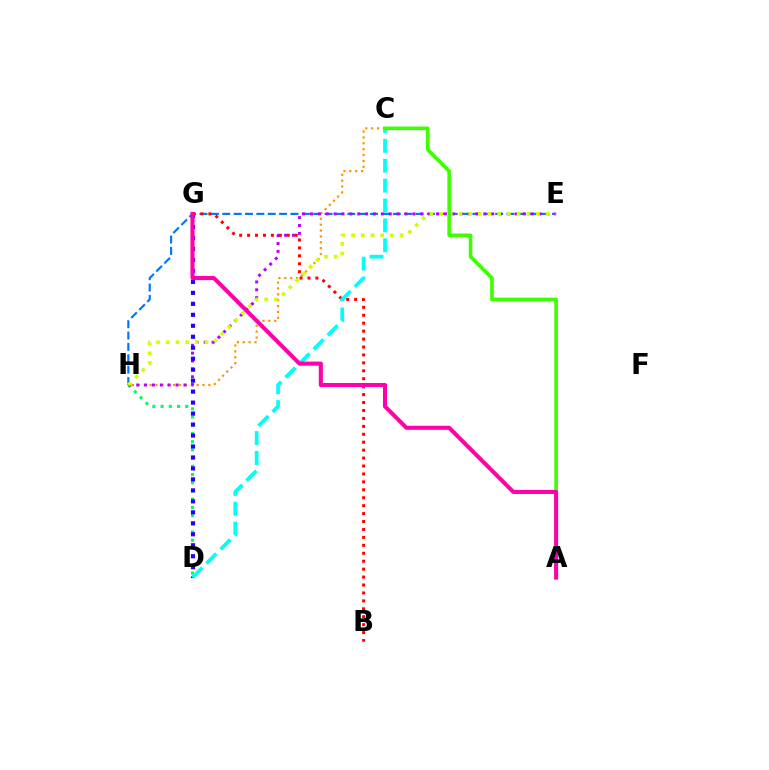{('E', 'H'): [{'color': '#0074ff', 'line_style': 'dashed', 'thickness': 1.54}, {'color': '#b900ff', 'line_style': 'dotted', 'thickness': 2.14}, {'color': '#d1ff00', 'line_style': 'dotted', 'thickness': 2.63}], ('C', 'H'): [{'color': '#ff9400', 'line_style': 'dotted', 'thickness': 1.6}], ('D', 'H'): [{'color': '#00ff5c', 'line_style': 'dotted', 'thickness': 2.23}], ('D', 'G'): [{'color': '#2500ff', 'line_style': 'dotted', 'thickness': 2.98}], ('B', 'G'): [{'color': '#ff0000', 'line_style': 'dotted', 'thickness': 2.16}], ('C', 'D'): [{'color': '#00fff6', 'line_style': 'dashed', 'thickness': 2.7}], ('A', 'C'): [{'color': '#3dff00', 'line_style': 'solid', 'thickness': 2.59}], ('A', 'G'): [{'color': '#ff00ac', 'line_style': 'solid', 'thickness': 2.93}]}